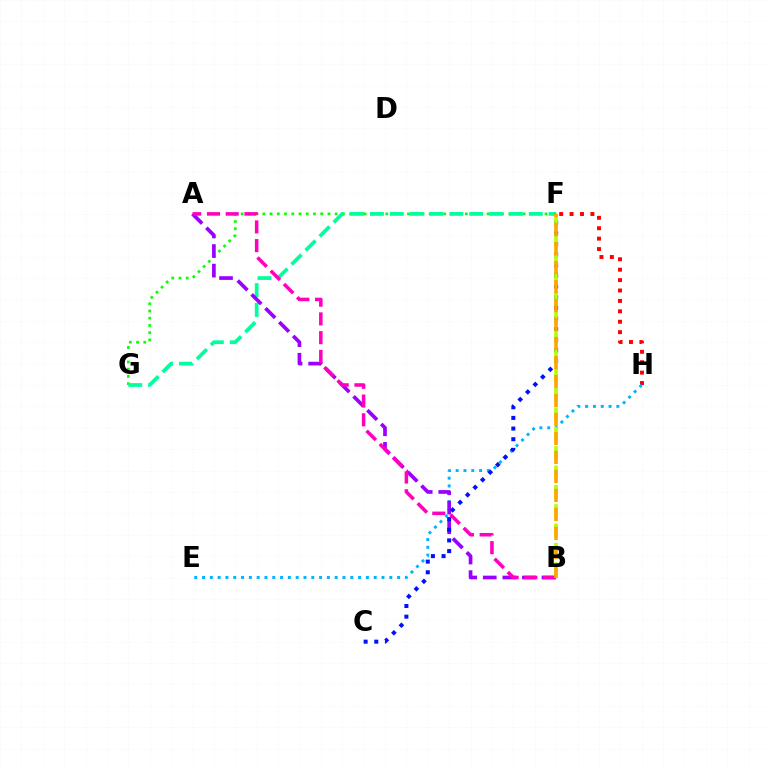{('F', 'G'): [{'color': '#08ff00', 'line_style': 'dotted', 'thickness': 1.97}, {'color': '#00ff9d', 'line_style': 'dashed', 'thickness': 2.7}], ('F', 'H'): [{'color': '#ff0000', 'line_style': 'dotted', 'thickness': 2.83}], ('E', 'H'): [{'color': '#00b5ff', 'line_style': 'dotted', 'thickness': 2.12}], ('A', 'B'): [{'color': '#9b00ff', 'line_style': 'dashed', 'thickness': 2.66}, {'color': '#ff00bd', 'line_style': 'dashed', 'thickness': 2.54}], ('C', 'F'): [{'color': '#0010ff', 'line_style': 'dotted', 'thickness': 2.89}], ('B', 'F'): [{'color': '#b3ff00', 'line_style': 'dashed', 'thickness': 2.63}, {'color': '#ffa500', 'line_style': 'dashed', 'thickness': 2.58}]}